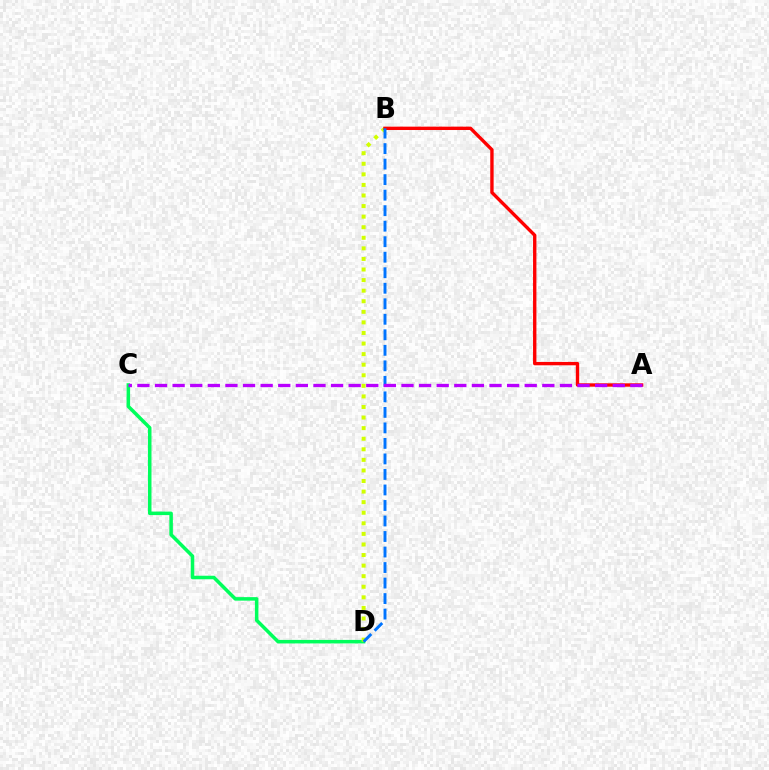{('C', 'D'): [{'color': '#00ff5c', 'line_style': 'solid', 'thickness': 2.54}], ('B', 'D'): [{'color': '#d1ff00', 'line_style': 'dotted', 'thickness': 2.87}, {'color': '#0074ff', 'line_style': 'dashed', 'thickness': 2.11}], ('A', 'B'): [{'color': '#ff0000', 'line_style': 'solid', 'thickness': 2.42}], ('A', 'C'): [{'color': '#b900ff', 'line_style': 'dashed', 'thickness': 2.39}]}